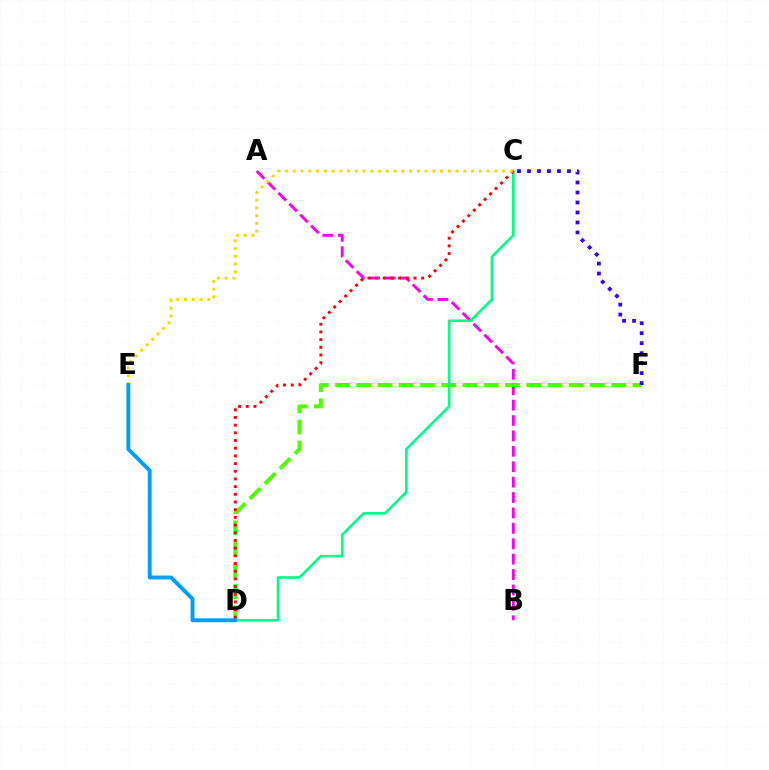{('A', 'B'): [{'color': '#ff00ed', 'line_style': 'dashed', 'thickness': 2.09}], ('D', 'F'): [{'color': '#4fff00', 'line_style': 'dashed', 'thickness': 2.89}], ('C', 'F'): [{'color': '#3700ff', 'line_style': 'dotted', 'thickness': 2.71}], ('C', 'D'): [{'color': '#00ff86', 'line_style': 'solid', 'thickness': 1.91}, {'color': '#ff0000', 'line_style': 'dotted', 'thickness': 2.09}], ('C', 'E'): [{'color': '#ffd500', 'line_style': 'dotted', 'thickness': 2.1}], ('D', 'E'): [{'color': '#009eff', 'line_style': 'solid', 'thickness': 2.8}]}